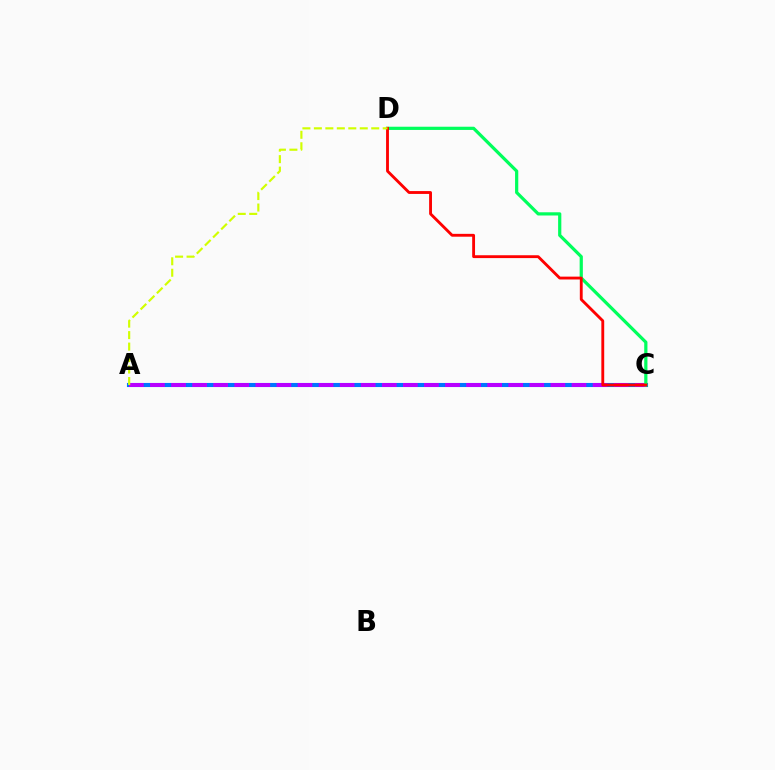{('A', 'C'): [{'color': '#0074ff', 'line_style': 'solid', 'thickness': 2.95}, {'color': '#b900ff', 'line_style': 'dashed', 'thickness': 2.86}], ('C', 'D'): [{'color': '#00ff5c', 'line_style': 'solid', 'thickness': 2.31}, {'color': '#ff0000', 'line_style': 'solid', 'thickness': 2.05}], ('A', 'D'): [{'color': '#d1ff00', 'line_style': 'dashed', 'thickness': 1.56}]}